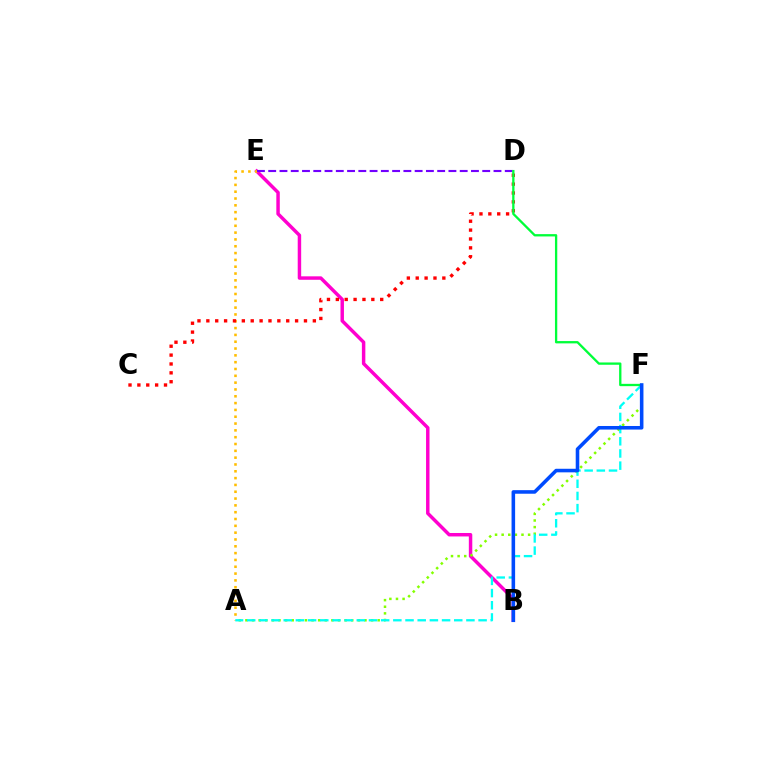{('B', 'E'): [{'color': '#ff00cf', 'line_style': 'solid', 'thickness': 2.49}], ('A', 'F'): [{'color': '#84ff00', 'line_style': 'dotted', 'thickness': 1.8}, {'color': '#00fff6', 'line_style': 'dashed', 'thickness': 1.65}], ('A', 'E'): [{'color': '#ffbd00', 'line_style': 'dotted', 'thickness': 1.85}], ('C', 'D'): [{'color': '#ff0000', 'line_style': 'dotted', 'thickness': 2.41}], ('D', 'E'): [{'color': '#7200ff', 'line_style': 'dashed', 'thickness': 1.53}], ('D', 'F'): [{'color': '#00ff39', 'line_style': 'solid', 'thickness': 1.66}], ('B', 'F'): [{'color': '#004bff', 'line_style': 'solid', 'thickness': 2.57}]}